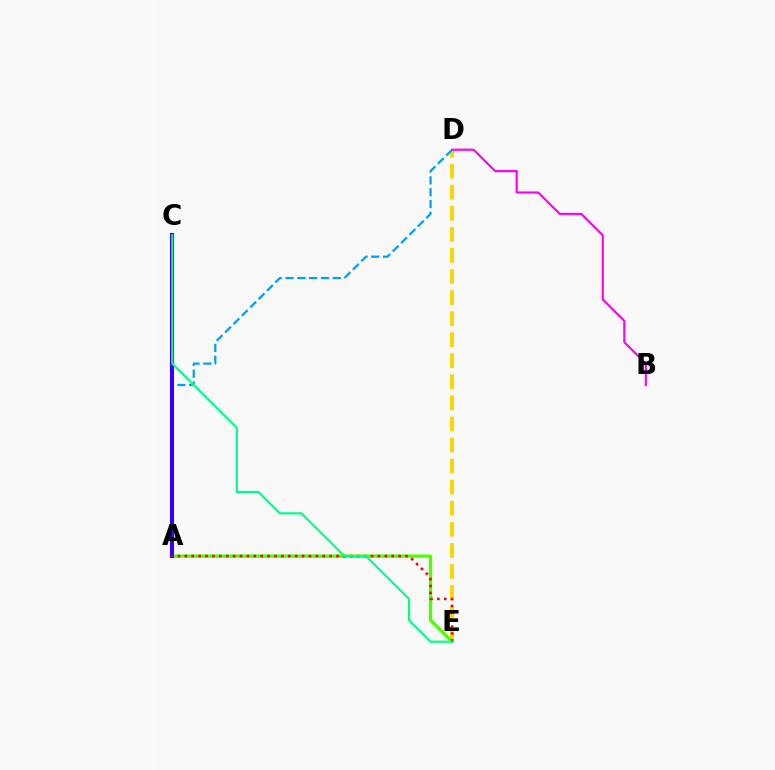{('D', 'E'): [{'color': '#ffd500', 'line_style': 'dashed', 'thickness': 2.86}], ('A', 'E'): [{'color': '#4fff00', 'line_style': 'solid', 'thickness': 2.38}, {'color': '#ff0000', 'line_style': 'dotted', 'thickness': 1.87}], ('A', 'D'): [{'color': '#009eff', 'line_style': 'dashed', 'thickness': 1.61}], ('A', 'C'): [{'color': '#3700ff', 'line_style': 'solid', 'thickness': 2.92}], ('B', 'D'): [{'color': '#ff00ed', 'line_style': 'solid', 'thickness': 1.54}], ('C', 'E'): [{'color': '#00ff86', 'line_style': 'solid', 'thickness': 1.56}]}